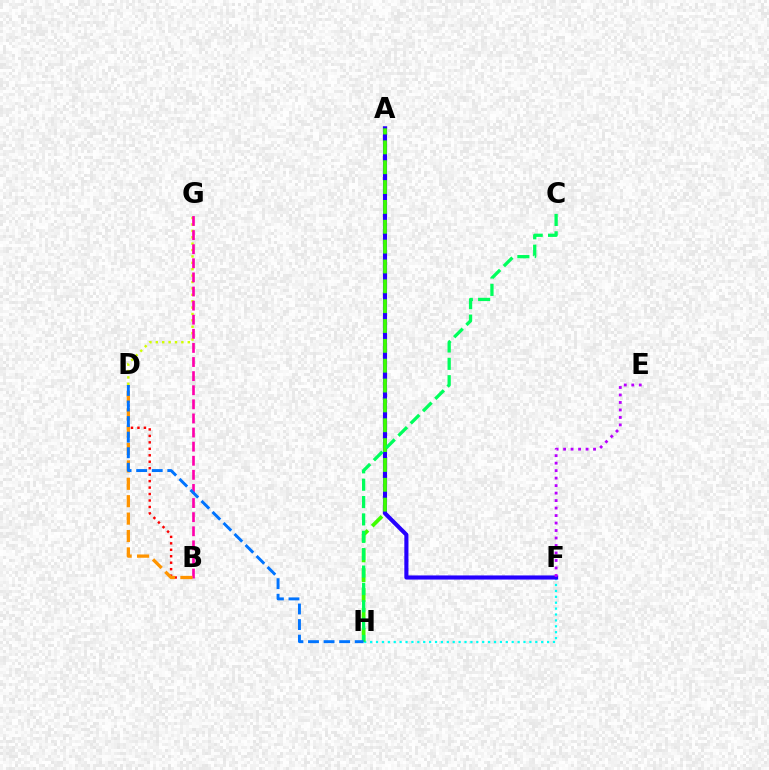{('B', 'D'): [{'color': '#ff0000', 'line_style': 'dotted', 'thickness': 1.76}, {'color': '#ff9400', 'line_style': 'dashed', 'thickness': 2.36}], ('F', 'H'): [{'color': '#00fff6', 'line_style': 'dotted', 'thickness': 1.6}], ('A', 'F'): [{'color': '#2500ff', 'line_style': 'solid', 'thickness': 2.97}], ('E', 'F'): [{'color': '#b900ff', 'line_style': 'dotted', 'thickness': 2.03}], ('A', 'H'): [{'color': '#3dff00', 'line_style': 'dashed', 'thickness': 2.7}], ('D', 'G'): [{'color': '#d1ff00', 'line_style': 'dotted', 'thickness': 1.74}], ('B', 'G'): [{'color': '#ff00ac', 'line_style': 'dashed', 'thickness': 1.92}], ('C', 'H'): [{'color': '#00ff5c', 'line_style': 'dashed', 'thickness': 2.36}], ('D', 'H'): [{'color': '#0074ff', 'line_style': 'dashed', 'thickness': 2.12}]}